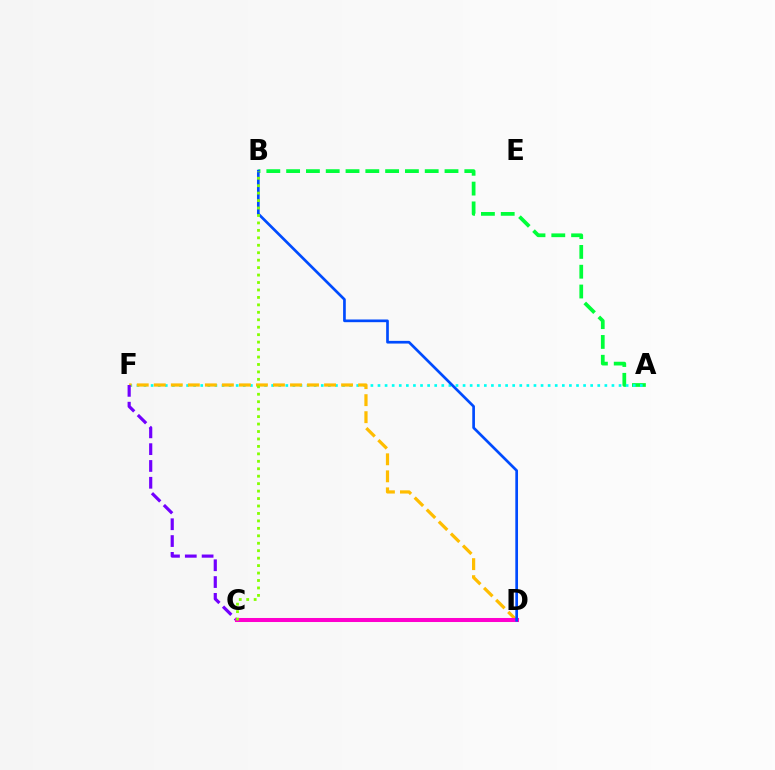{('A', 'B'): [{'color': '#00ff39', 'line_style': 'dashed', 'thickness': 2.69}], ('C', 'D'): [{'color': '#ff0000', 'line_style': 'dashed', 'thickness': 1.62}, {'color': '#ff00cf', 'line_style': 'solid', 'thickness': 2.9}], ('A', 'F'): [{'color': '#00fff6', 'line_style': 'dotted', 'thickness': 1.93}], ('D', 'F'): [{'color': '#ffbd00', 'line_style': 'dashed', 'thickness': 2.31}], ('C', 'F'): [{'color': '#7200ff', 'line_style': 'dashed', 'thickness': 2.28}], ('B', 'D'): [{'color': '#004bff', 'line_style': 'solid', 'thickness': 1.94}], ('B', 'C'): [{'color': '#84ff00', 'line_style': 'dotted', 'thickness': 2.02}]}